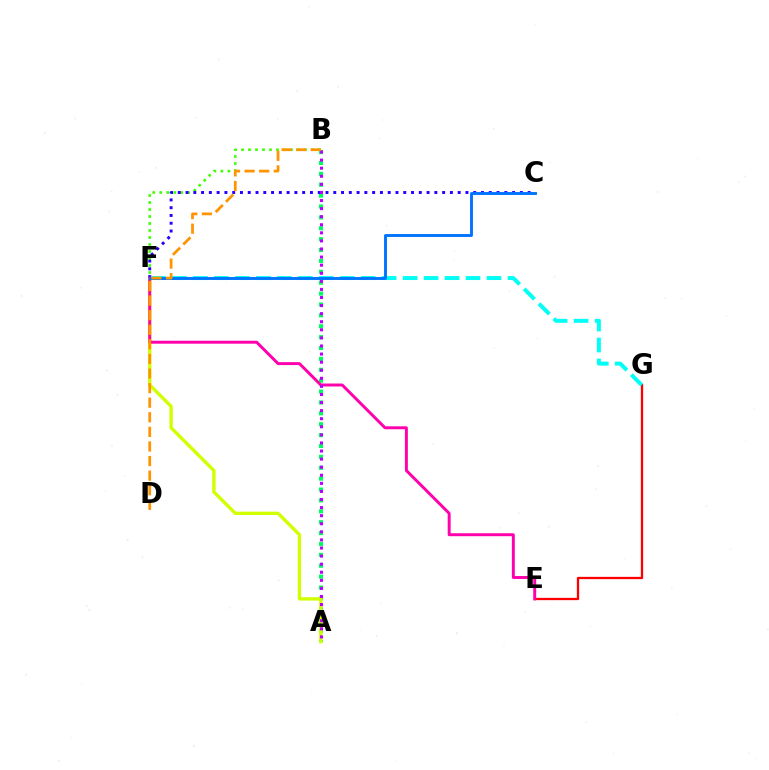{('E', 'G'): [{'color': '#ff0000', 'line_style': 'solid', 'thickness': 1.65}], ('A', 'B'): [{'color': '#00ff5c', 'line_style': 'dotted', 'thickness': 2.96}, {'color': '#b900ff', 'line_style': 'dotted', 'thickness': 2.2}], ('B', 'F'): [{'color': '#3dff00', 'line_style': 'dotted', 'thickness': 1.9}], ('A', 'F'): [{'color': '#d1ff00', 'line_style': 'solid', 'thickness': 2.42}], ('C', 'F'): [{'color': '#2500ff', 'line_style': 'dotted', 'thickness': 2.11}, {'color': '#0074ff', 'line_style': 'solid', 'thickness': 2.09}], ('E', 'F'): [{'color': '#ff00ac', 'line_style': 'solid', 'thickness': 2.12}], ('F', 'G'): [{'color': '#00fff6', 'line_style': 'dashed', 'thickness': 2.85}], ('B', 'D'): [{'color': '#ff9400', 'line_style': 'dashed', 'thickness': 1.98}]}